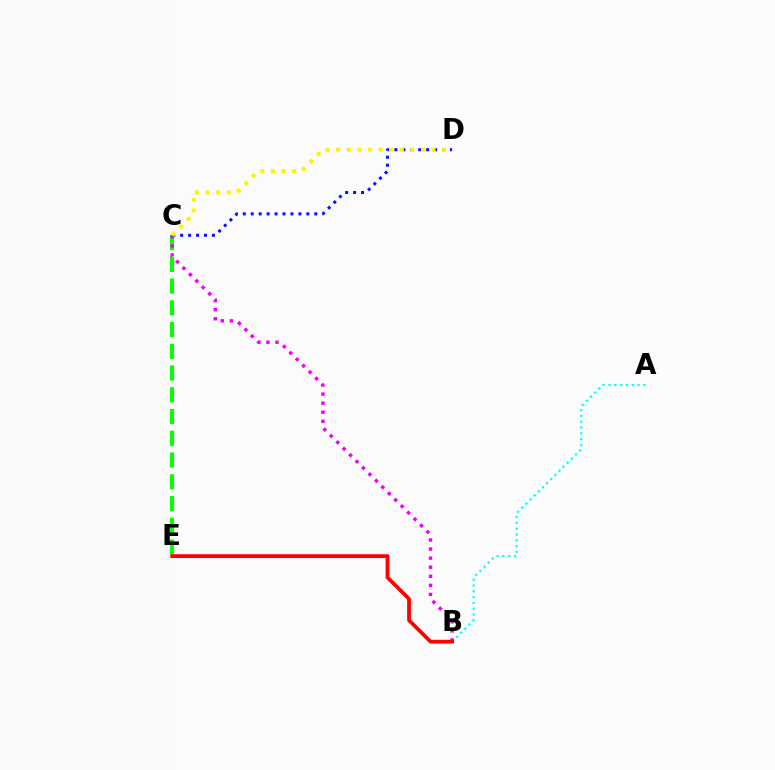{('C', 'E'): [{'color': '#08ff00', 'line_style': 'dashed', 'thickness': 2.95}], ('A', 'B'): [{'color': '#00fff6', 'line_style': 'dotted', 'thickness': 1.58}], ('C', 'D'): [{'color': '#0010ff', 'line_style': 'dotted', 'thickness': 2.16}, {'color': '#fcf500', 'line_style': 'dotted', 'thickness': 2.88}], ('B', 'C'): [{'color': '#ee00ff', 'line_style': 'dotted', 'thickness': 2.47}], ('B', 'E'): [{'color': '#ff0000', 'line_style': 'solid', 'thickness': 2.7}]}